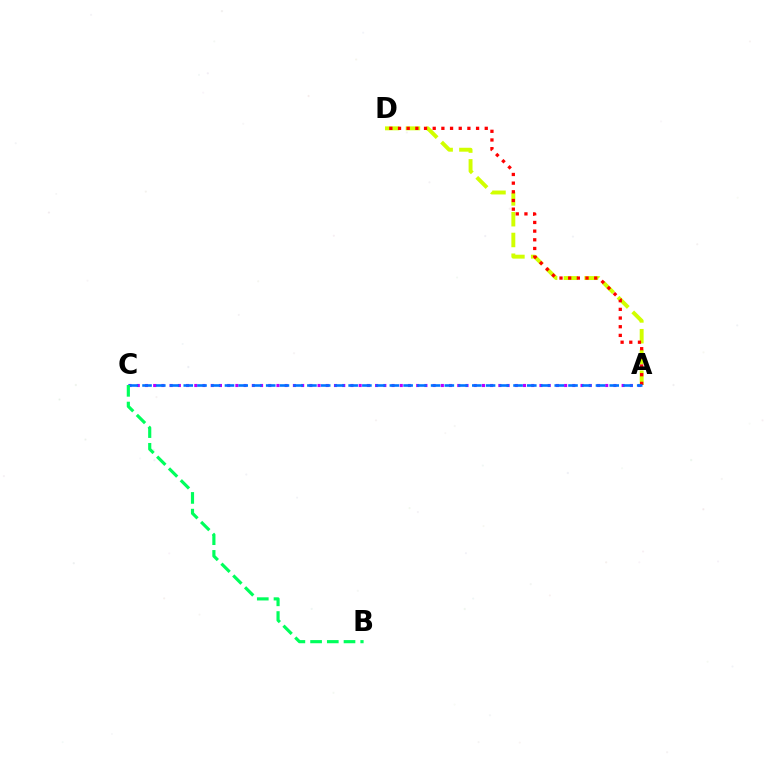{('A', 'C'): [{'color': '#b900ff', 'line_style': 'dotted', 'thickness': 2.23}, {'color': '#0074ff', 'line_style': 'dashed', 'thickness': 1.87}], ('A', 'D'): [{'color': '#d1ff00', 'line_style': 'dashed', 'thickness': 2.82}, {'color': '#ff0000', 'line_style': 'dotted', 'thickness': 2.36}], ('B', 'C'): [{'color': '#00ff5c', 'line_style': 'dashed', 'thickness': 2.27}]}